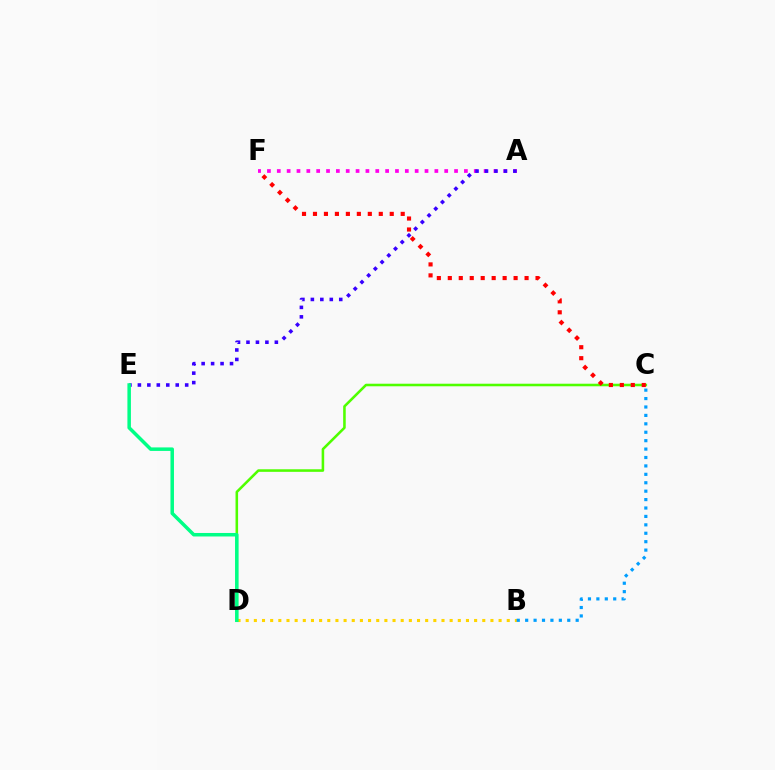{('B', 'D'): [{'color': '#ffd500', 'line_style': 'dotted', 'thickness': 2.22}], ('B', 'C'): [{'color': '#009eff', 'line_style': 'dotted', 'thickness': 2.29}], ('C', 'D'): [{'color': '#4fff00', 'line_style': 'solid', 'thickness': 1.85}], ('A', 'F'): [{'color': '#ff00ed', 'line_style': 'dotted', 'thickness': 2.68}], ('A', 'E'): [{'color': '#3700ff', 'line_style': 'dotted', 'thickness': 2.57}], ('D', 'E'): [{'color': '#00ff86', 'line_style': 'solid', 'thickness': 2.52}], ('C', 'F'): [{'color': '#ff0000', 'line_style': 'dotted', 'thickness': 2.98}]}